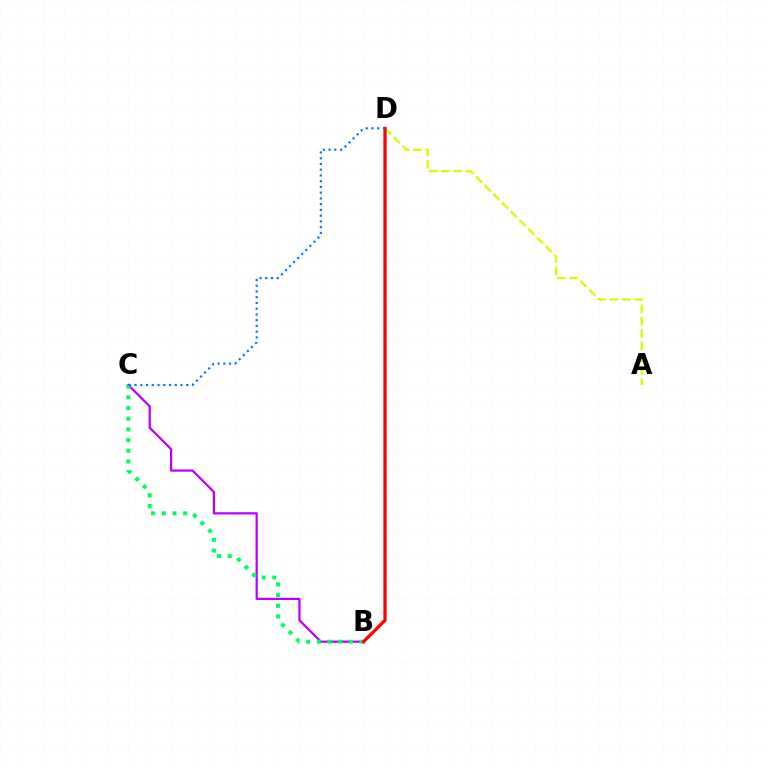{('A', 'D'): [{'color': '#d1ff00', 'line_style': 'dashed', 'thickness': 1.68}], ('B', 'C'): [{'color': '#b900ff', 'line_style': 'solid', 'thickness': 1.61}, {'color': '#00ff5c', 'line_style': 'dotted', 'thickness': 2.9}], ('B', 'D'): [{'color': '#ff0000', 'line_style': 'solid', 'thickness': 2.33}], ('C', 'D'): [{'color': '#0074ff', 'line_style': 'dotted', 'thickness': 1.56}]}